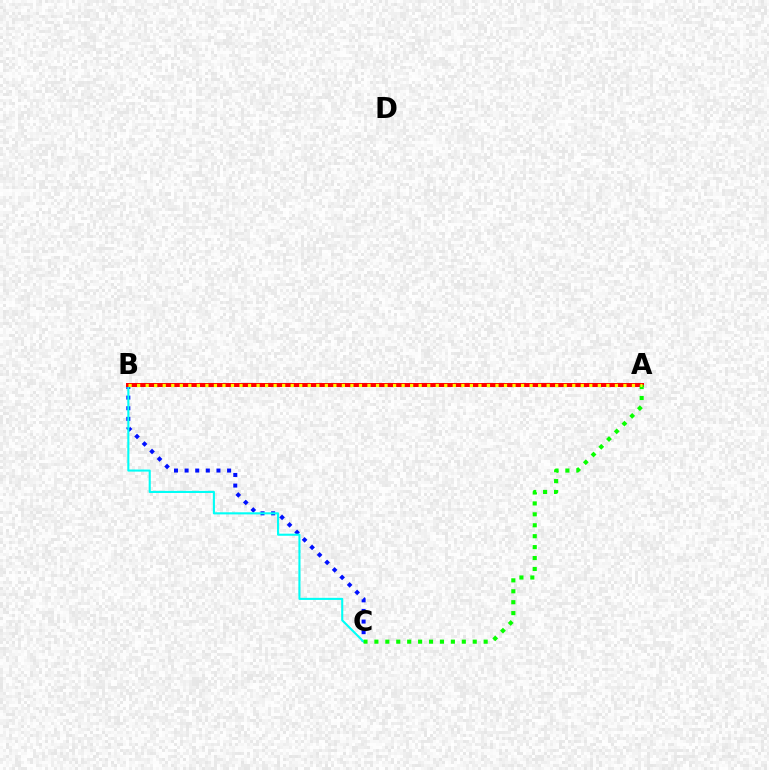{('A', 'B'): [{'color': '#ee00ff', 'line_style': 'dotted', 'thickness': 1.97}, {'color': '#ff0000', 'line_style': 'solid', 'thickness': 2.87}, {'color': '#fcf500', 'line_style': 'dotted', 'thickness': 2.32}], ('B', 'C'): [{'color': '#0010ff', 'line_style': 'dotted', 'thickness': 2.88}, {'color': '#00fff6', 'line_style': 'solid', 'thickness': 1.51}], ('A', 'C'): [{'color': '#08ff00', 'line_style': 'dotted', 'thickness': 2.97}]}